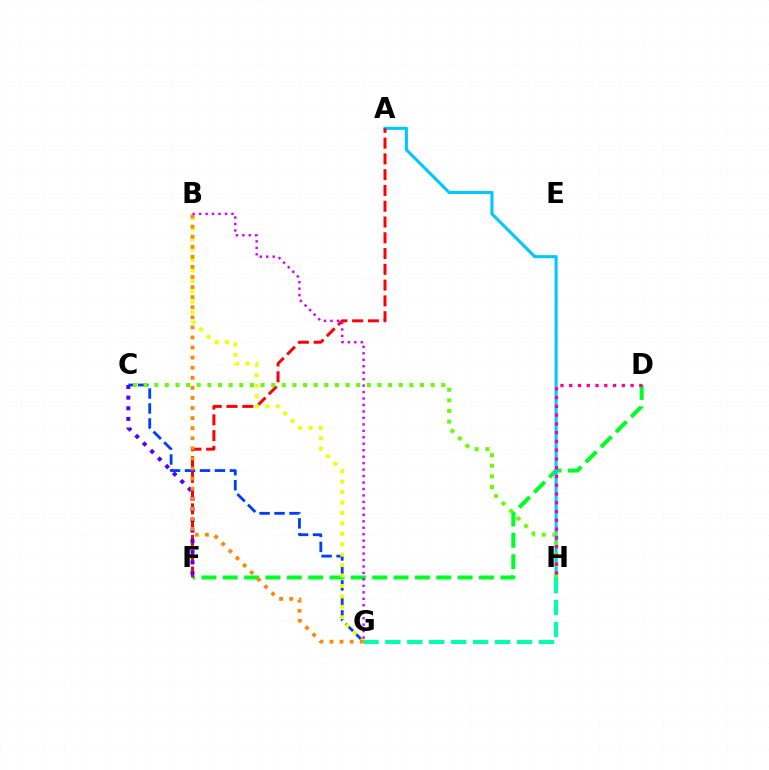{('D', 'F'): [{'color': '#00ff27', 'line_style': 'dashed', 'thickness': 2.9}], ('A', 'H'): [{'color': '#00c7ff', 'line_style': 'solid', 'thickness': 2.21}], ('A', 'F'): [{'color': '#ff0000', 'line_style': 'dashed', 'thickness': 2.14}], ('C', 'G'): [{'color': '#003fff', 'line_style': 'dashed', 'thickness': 2.03}], ('C', 'F'): [{'color': '#4f00ff', 'line_style': 'dotted', 'thickness': 2.89}], ('C', 'H'): [{'color': '#66ff00', 'line_style': 'dotted', 'thickness': 2.89}], ('B', 'G'): [{'color': '#eeff00', 'line_style': 'dotted', 'thickness': 2.83}, {'color': '#ff8800', 'line_style': 'dotted', 'thickness': 2.74}, {'color': '#d600ff', 'line_style': 'dotted', 'thickness': 1.76}], ('D', 'H'): [{'color': '#ff00a0', 'line_style': 'dotted', 'thickness': 2.38}], ('G', 'H'): [{'color': '#00ffaf', 'line_style': 'dashed', 'thickness': 2.98}]}